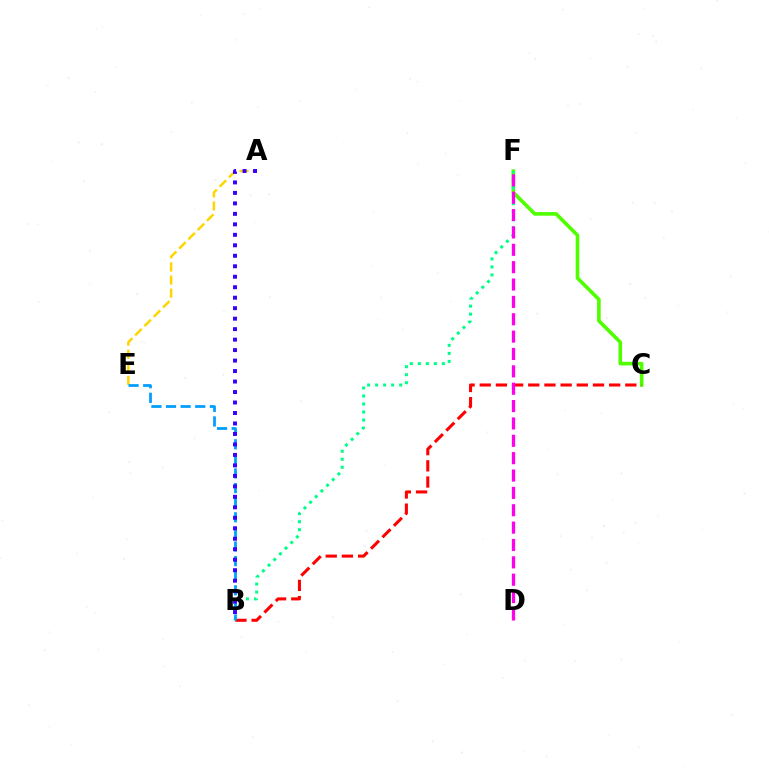{('C', 'F'): [{'color': '#4fff00', 'line_style': 'solid', 'thickness': 2.61}], ('B', 'F'): [{'color': '#00ff86', 'line_style': 'dotted', 'thickness': 2.18}], ('B', 'C'): [{'color': '#ff0000', 'line_style': 'dashed', 'thickness': 2.2}], ('A', 'E'): [{'color': '#ffd500', 'line_style': 'dashed', 'thickness': 1.78}], ('B', 'E'): [{'color': '#009eff', 'line_style': 'dashed', 'thickness': 1.98}], ('D', 'F'): [{'color': '#ff00ed', 'line_style': 'dashed', 'thickness': 2.36}], ('A', 'B'): [{'color': '#3700ff', 'line_style': 'dotted', 'thickness': 2.85}]}